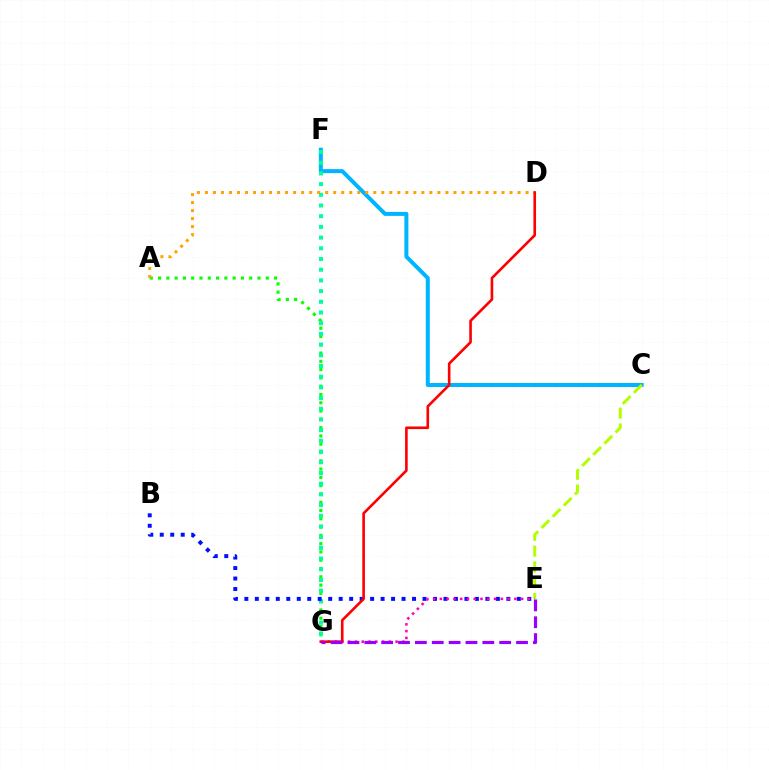{('C', 'F'): [{'color': '#00b5ff', 'line_style': 'solid', 'thickness': 2.88}], ('A', 'G'): [{'color': '#08ff00', 'line_style': 'dotted', 'thickness': 2.25}], ('F', 'G'): [{'color': '#00ff9d', 'line_style': 'dotted', 'thickness': 2.91}], ('C', 'E'): [{'color': '#b3ff00', 'line_style': 'dashed', 'thickness': 2.14}], ('B', 'E'): [{'color': '#0010ff', 'line_style': 'dotted', 'thickness': 2.85}], ('A', 'D'): [{'color': '#ffa500', 'line_style': 'dotted', 'thickness': 2.18}], ('E', 'G'): [{'color': '#ff00bd', 'line_style': 'dotted', 'thickness': 1.84}, {'color': '#9b00ff', 'line_style': 'dashed', 'thickness': 2.29}], ('D', 'G'): [{'color': '#ff0000', 'line_style': 'solid', 'thickness': 1.89}]}